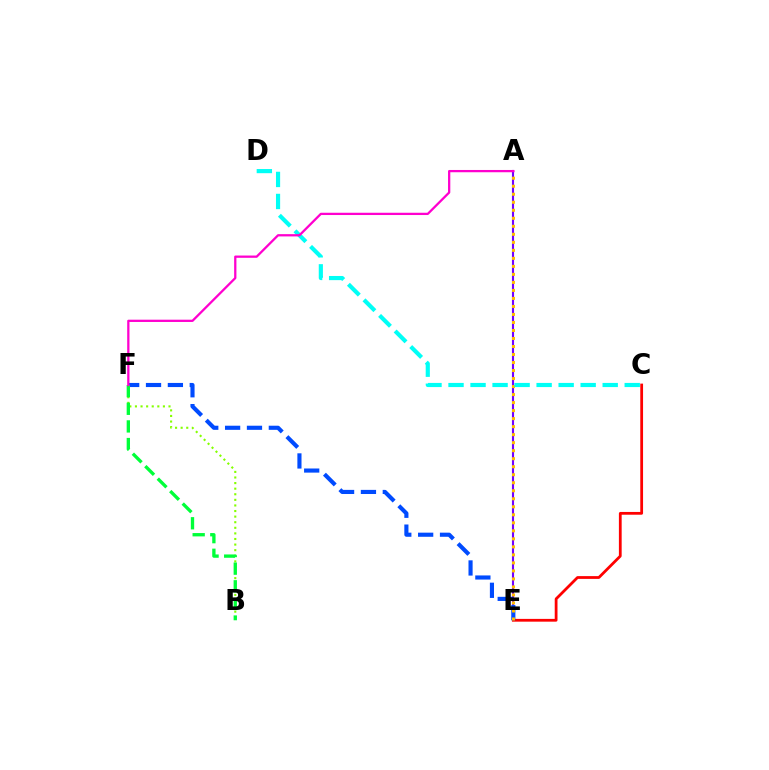{('A', 'E'): [{'color': '#7200ff', 'line_style': 'solid', 'thickness': 1.52}, {'color': '#ffbd00', 'line_style': 'dotted', 'thickness': 2.18}], ('C', 'E'): [{'color': '#ff0000', 'line_style': 'solid', 'thickness': 2.0}], ('E', 'F'): [{'color': '#004bff', 'line_style': 'dashed', 'thickness': 2.97}], ('B', 'F'): [{'color': '#84ff00', 'line_style': 'dotted', 'thickness': 1.52}, {'color': '#00ff39', 'line_style': 'dashed', 'thickness': 2.4}], ('C', 'D'): [{'color': '#00fff6', 'line_style': 'dashed', 'thickness': 2.99}], ('A', 'F'): [{'color': '#ff00cf', 'line_style': 'solid', 'thickness': 1.64}]}